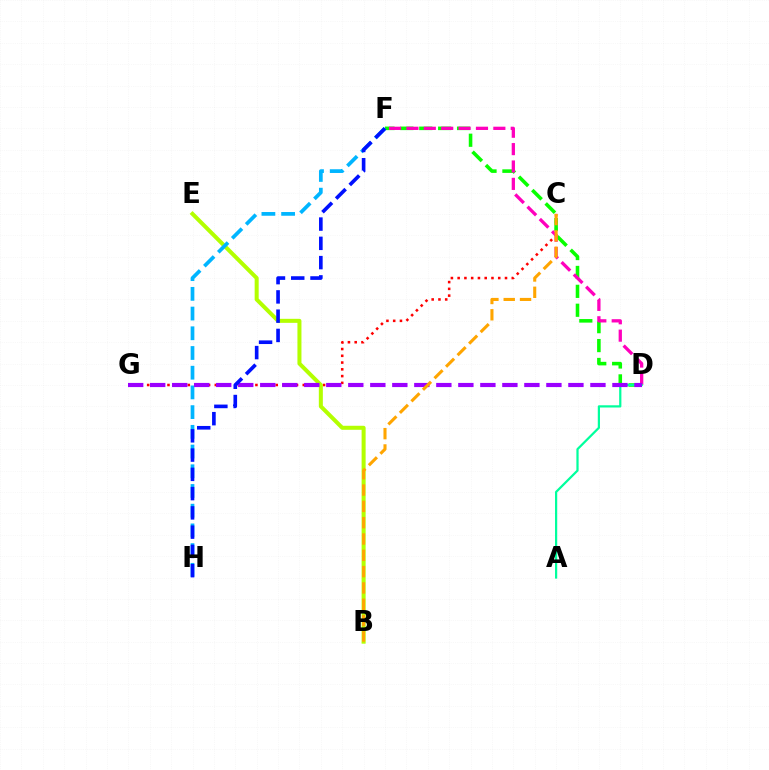{('C', 'G'): [{'color': '#ff0000', 'line_style': 'dotted', 'thickness': 1.84}], ('D', 'F'): [{'color': '#08ff00', 'line_style': 'dashed', 'thickness': 2.57}, {'color': '#ff00bd', 'line_style': 'dashed', 'thickness': 2.36}], ('A', 'D'): [{'color': '#00ff9d', 'line_style': 'solid', 'thickness': 1.6}], ('B', 'E'): [{'color': '#b3ff00', 'line_style': 'solid', 'thickness': 2.89}], ('F', 'H'): [{'color': '#00b5ff', 'line_style': 'dashed', 'thickness': 2.68}, {'color': '#0010ff', 'line_style': 'dashed', 'thickness': 2.62}], ('D', 'G'): [{'color': '#9b00ff', 'line_style': 'dashed', 'thickness': 2.99}], ('B', 'C'): [{'color': '#ffa500', 'line_style': 'dashed', 'thickness': 2.22}]}